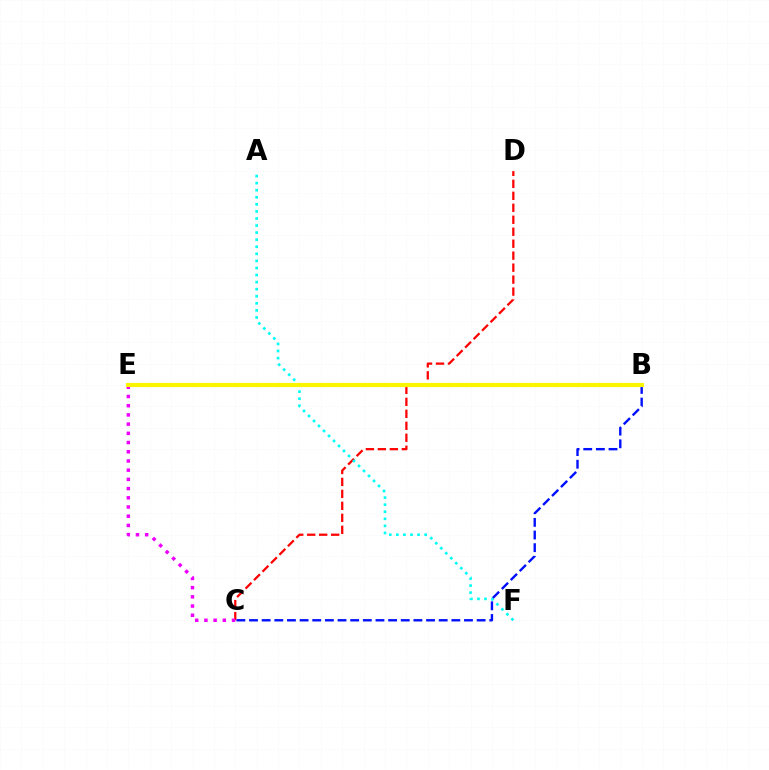{('C', 'D'): [{'color': '#ff0000', 'line_style': 'dashed', 'thickness': 1.63}], ('C', 'E'): [{'color': '#ee00ff', 'line_style': 'dotted', 'thickness': 2.5}], ('A', 'F'): [{'color': '#00fff6', 'line_style': 'dotted', 'thickness': 1.92}], ('B', 'E'): [{'color': '#08ff00', 'line_style': 'solid', 'thickness': 2.58}, {'color': '#fcf500', 'line_style': 'solid', 'thickness': 2.99}], ('B', 'C'): [{'color': '#0010ff', 'line_style': 'dashed', 'thickness': 1.72}]}